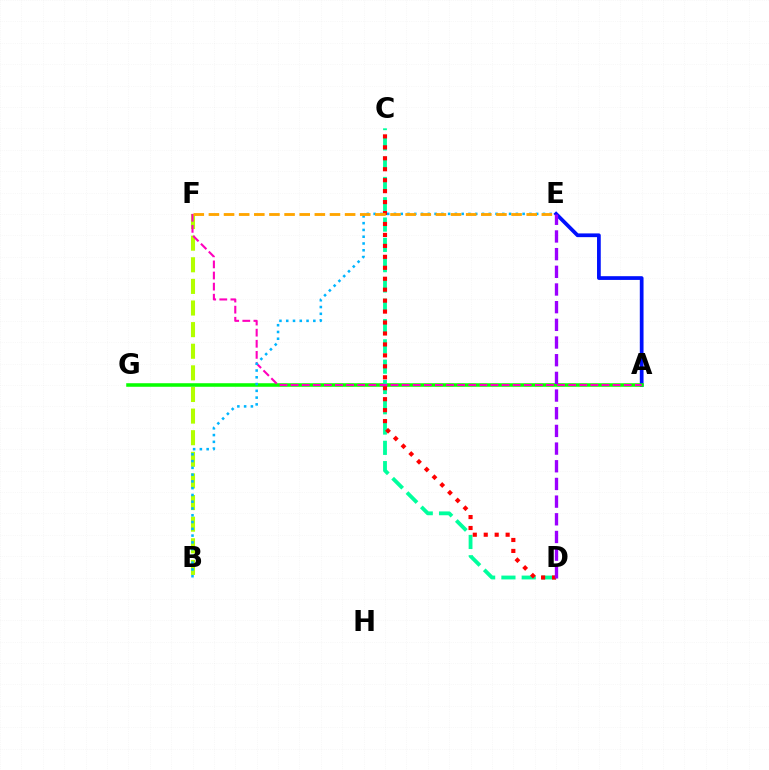{('B', 'F'): [{'color': '#b3ff00', 'line_style': 'dashed', 'thickness': 2.94}], ('A', 'E'): [{'color': '#0010ff', 'line_style': 'solid', 'thickness': 2.69}], ('A', 'G'): [{'color': '#08ff00', 'line_style': 'solid', 'thickness': 2.55}], ('C', 'D'): [{'color': '#00ff9d', 'line_style': 'dashed', 'thickness': 2.76}, {'color': '#ff0000', 'line_style': 'dotted', 'thickness': 2.98}], ('A', 'F'): [{'color': '#ff00bd', 'line_style': 'dashed', 'thickness': 1.51}], ('B', 'E'): [{'color': '#00b5ff', 'line_style': 'dotted', 'thickness': 1.84}], ('E', 'F'): [{'color': '#ffa500', 'line_style': 'dashed', 'thickness': 2.06}], ('D', 'E'): [{'color': '#9b00ff', 'line_style': 'dashed', 'thickness': 2.4}]}